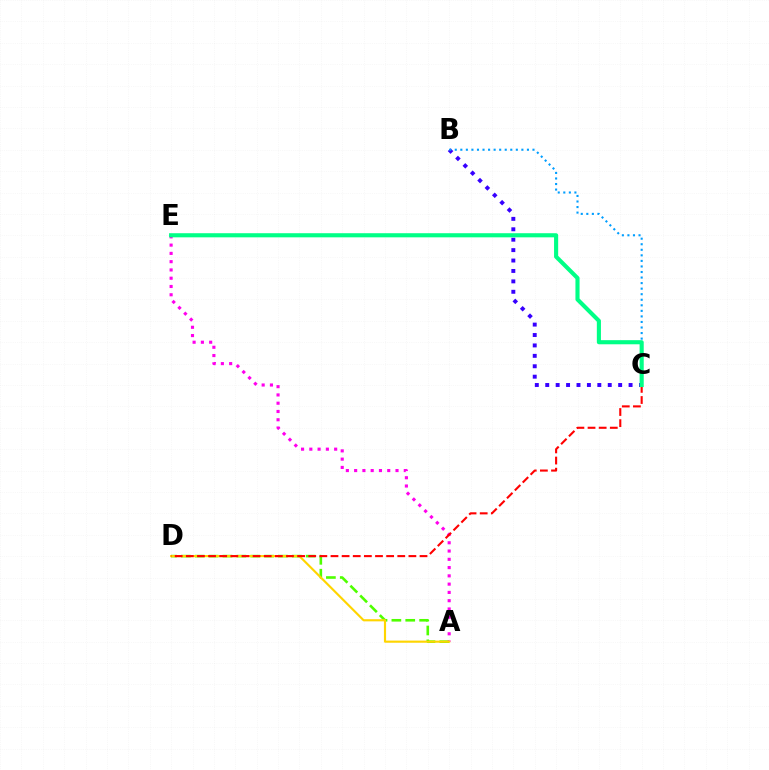{('B', 'C'): [{'color': '#3700ff', 'line_style': 'dotted', 'thickness': 2.83}, {'color': '#009eff', 'line_style': 'dotted', 'thickness': 1.51}], ('A', 'D'): [{'color': '#4fff00', 'line_style': 'dashed', 'thickness': 1.88}, {'color': '#ffd500', 'line_style': 'solid', 'thickness': 1.54}], ('A', 'E'): [{'color': '#ff00ed', 'line_style': 'dotted', 'thickness': 2.25}], ('C', 'D'): [{'color': '#ff0000', 'line_style': 'dashed', 'thickness': 1.51}], ('C', 'E'): [{'color': '#00ff86', 'line_style': 'solid', 'thickness': 2.96}]}